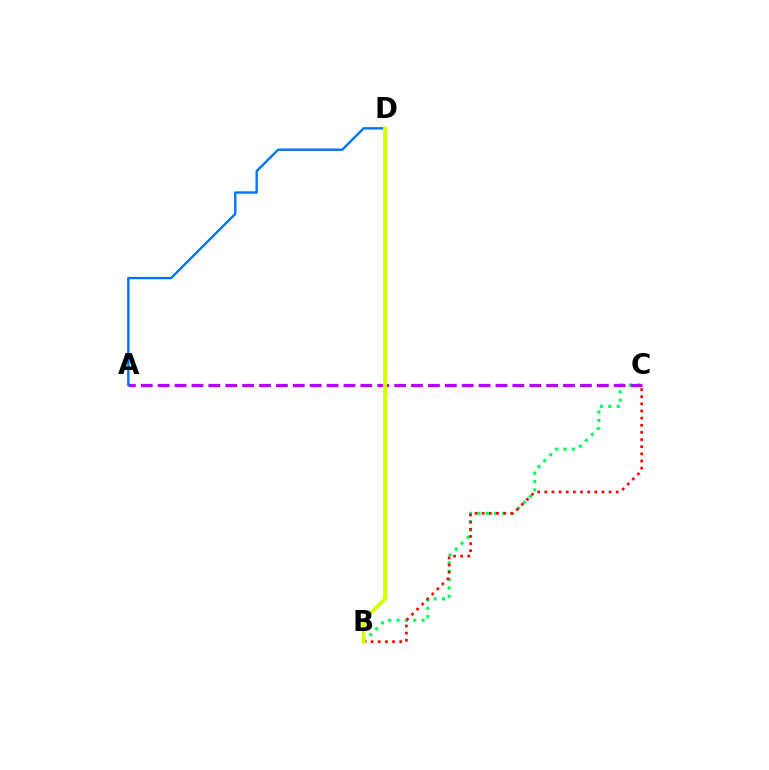{('B', 'C'): [{'color': '#00ff5c', 'line_style': 'dotted', 'thickness': 2.27}, {'color': '#ff0000', 'line_style': 'dotted', 'thickness': 1.94}], ('A', 'C'): [{'color': '#b900ff', 'line_style': 'dashed', 'thickness': 2.29}], ('A', 'D'): [{'color': '#0074ff', 'line_style': 'solid', 'thickness': 1.72}], ('B', 'D'): [{'color': '#d1ff00', 'line_style': 'solid', 'thickness': 2.77}]}